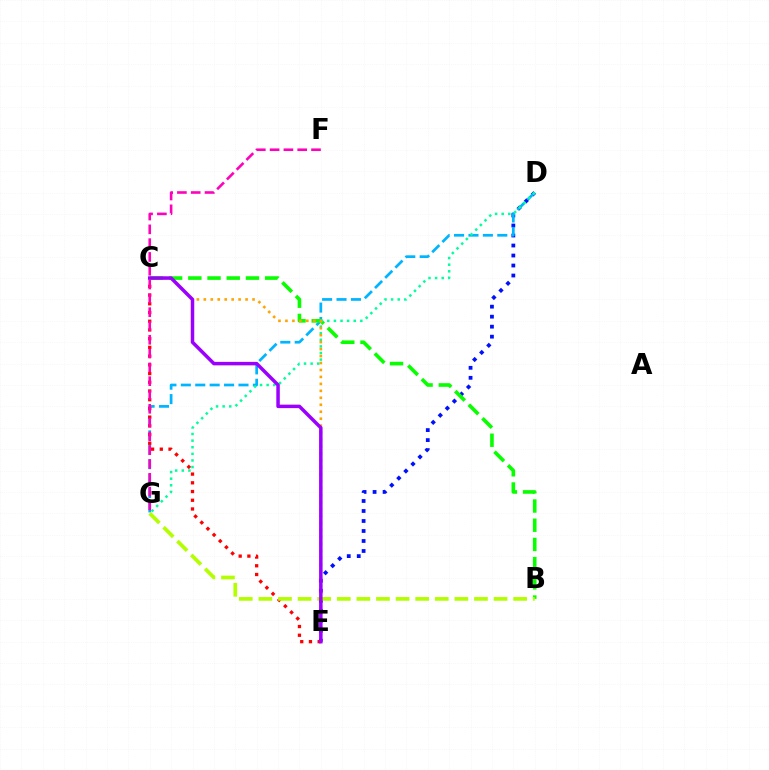{('D', 'E'): [{'color': '#0010ff', 'line_style': 'dotted', 'thickness': 2.72}], ('D', 'G'): [{'color': '#00b5ff', 'line_style': 'dashed', 'thickness': 1.96}, {'color': '#00ff9d', 'line_style': 'dotted', 'thickness': 1.79}], ('B', 'C'): [{'color': '#08ff00', 'line_style': 'dashed', 'thickness': 2.61}], ('C', 'E'): [{'color': '#ff0000', 'line_style': 'dotted', 'thickness': 2.37}, {'color': '#ffa500', 'line_style': 'dotted', 'thickness': 1.89}, {'color': '#9b00ff', 'line_style': 'solid', 'thickness': 2.51}], ('B', 'G'): [{'color': '#b3ff00', 'line_style': 'dashed', 'thickness': 2.66}], ('F', 'G'): [{'color': '#ff00bd', 'line_style': 'dashed', 'thickness': 1.88}]}